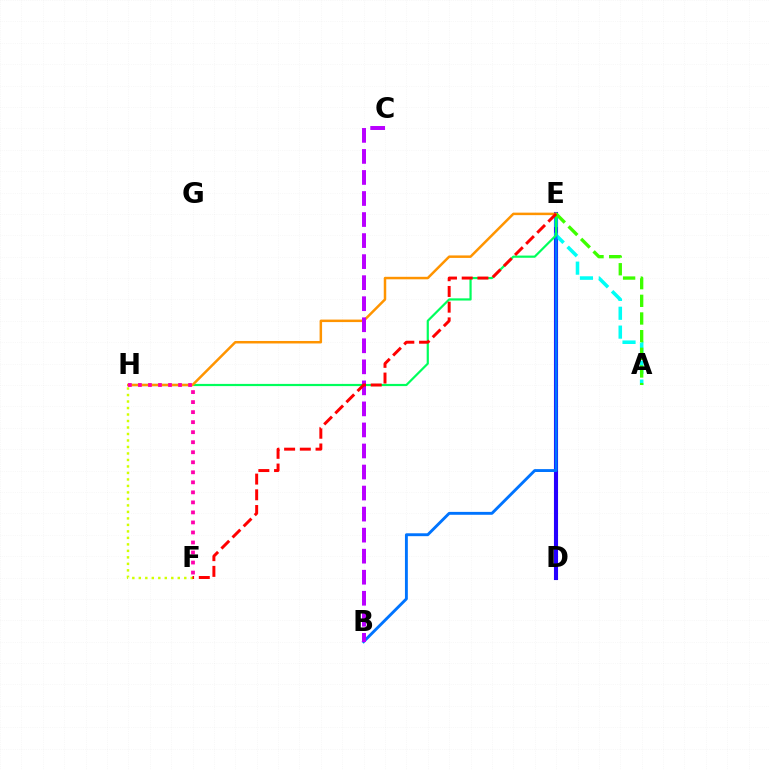{('D', 'E'): [{'color': '#2500ff', 'line_style': 'solid', 'thickness': 2.95}], ('F', 'H'): [{'color': '#d1ff00', 'line_style': 'dotted', 'thickness': 1.76}, {'color': '#ff00ac', 'line_style': 'dotted', 'thickness': 2.72}], ('A', 'E'): [{'color': '#00fff6', 'line_style': 'dashed', 'thickness': 2.56}, {'color': '#3dff00', 'line_style': 'dashed', 'thickness': 2.4}], ('B', 'E'): [{'color': '#0074ff', 'line_style': 'solid', 'thickness': 2.08}], ('E', 'H'): [{'color': '#00ff5c', 'line_style': 'solid', 'thickness': 1.58}, {'color': '#ff9400', 'line_style': 'solid', 'thickness': 1.8}], ('B', 'C'): [{'color': '#b900ff', 'line_style': 'dashed', 'thickness': 2.86}], ('E', 'F'): [{'color': '#ff0000', 'line_style': 'dashed', 'thickness': 2.13}]}